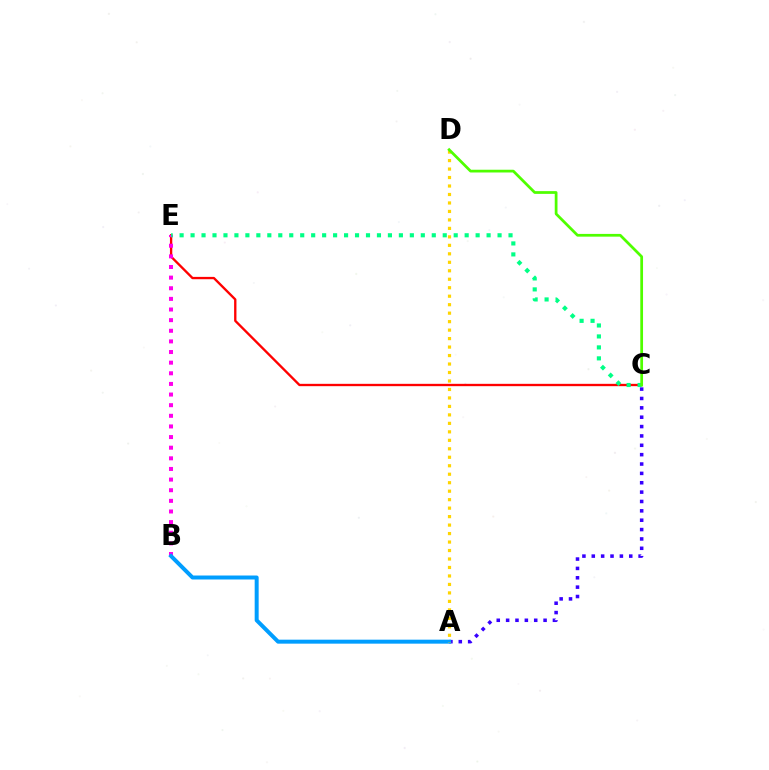{('C', 'E'): [{'color': '#ff0000', 'line_style': 'solid', 'thickness': 1.68}, {'color': '#00ff86', 'line_style': 'dotted', 'thickness': 2.98}], ('A', 'C'): [{'color': '#3700ff', 'line_style': 'dotted', 'thickness': 2.54}], ('B', 'E'): [{'color': '#ff00ed', 'line_style': 'dotted', 'thickness': 2.89}], ('A', 'B'): [{'color': '#009eff', 'line_style': 'solid', 'thickness': 2.86}], ('A', 'D'): [{'color': '#ffd500', 'line_style': 'dotted', 'thickness': 2.3}], ('C', 'D'): [{'color': '#4fff00', 'line_style': 'solid', 'thickness': 1.98}]}